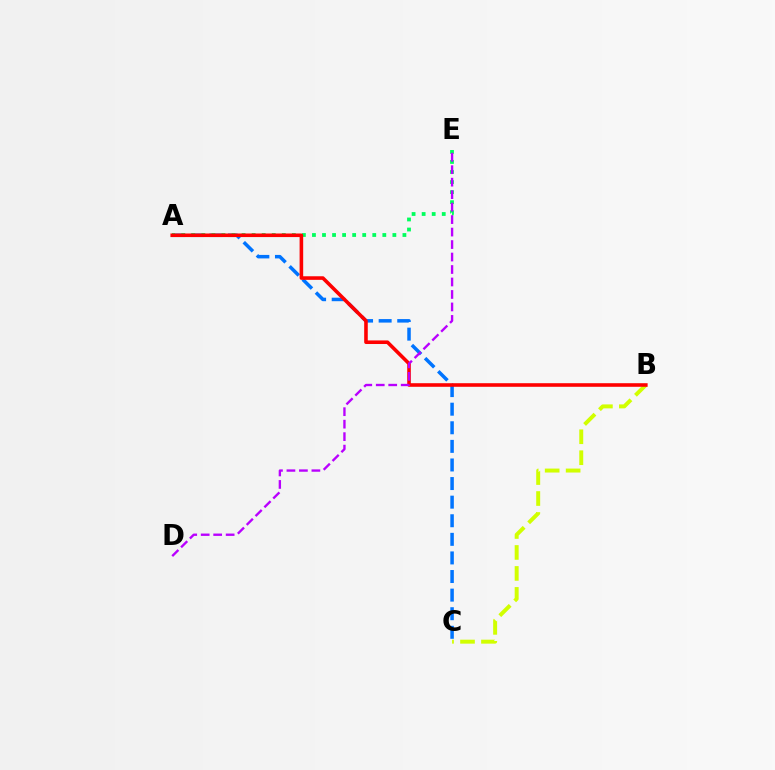{('B', 'C'): [{'color': '#d1ff00', 'line_style': 'dashed', 'thickness': 2.85}], ('A', 'C'): [{'color': '#0074ff', 'line_style': 'dashed', 'thickness': 2.53}], ('A', 'E'): [{'color': '#00ff5c', 'line_style': 'dotted', 'thickness': 2.73}], ('A', 'B'): [{'color': '#ff0000', 'line_style': 'solid', 'thickness': 2.58}], ('D', 'E'): [{'color': '#b900ff', 'line_style': 'dashed', 'thickness': 1.69}]}